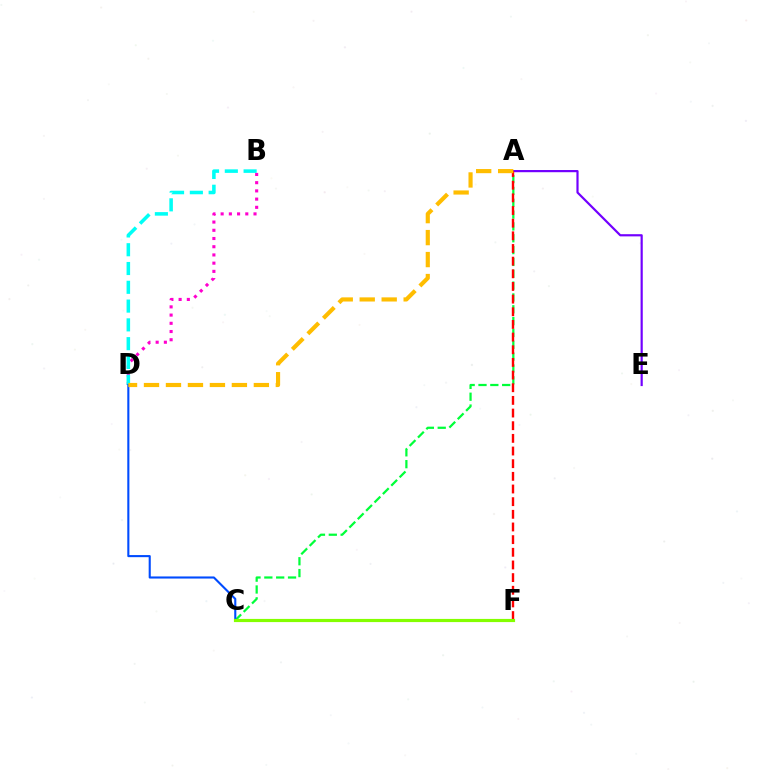{('A', 'C'): [{'color': '#00ff39', 'line_style': 'dashed', 'thickness': 1.61}], ('B', 'D'): [{'color': '#ff00cf', 'line_style': 'dotted', 'thickness': 2.23}, {'color': '#00fff6', 'line_style': 'dashed', 'thickness': 2.55}], ('A', 'E'): [{'color': '#7200ff', 'line_style': 'solid', 'thickness': 1.58}], ('A', 'F'): [{'color': '#ff0000', 'line_style': 'dashed', 'thickness': 1.72}], ('C', 'D'): [{'color': '#004bff', 'line_style': 'solid', 'thickness': 1.51}], ('C', 'F'): [{'color': '#84ff00', 'line_style': 'solid', 'thickness': 2.28}], ('A', 'D'): [{'color': '#ffbd00', 'line_style': 'dashed', 'thickness': 2.99}]}